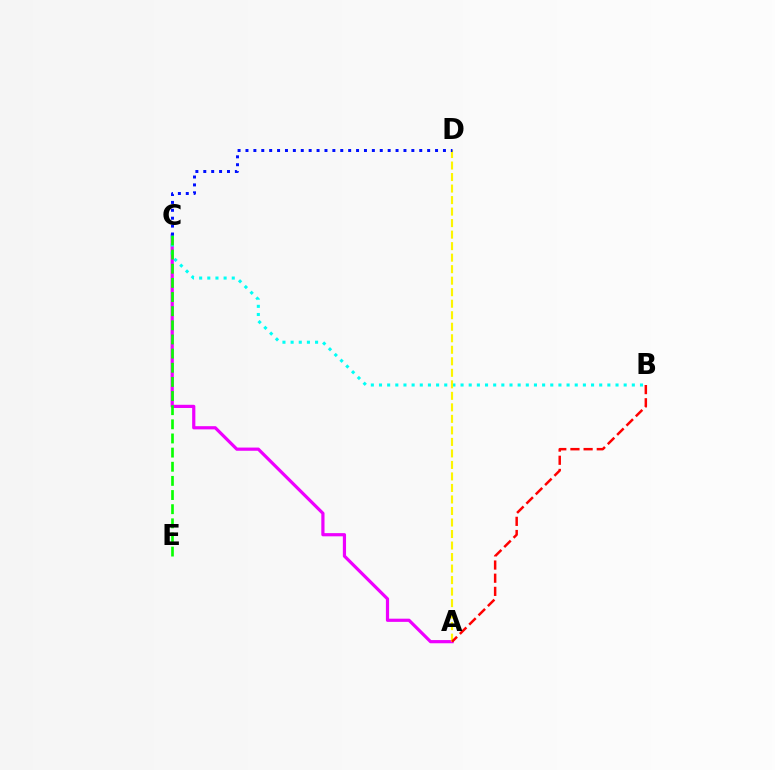{('A', 'C'): [{'color': '#ee00ff', 'line_style': 'solid', 'thickness': 2.3}], ('B', 'C'): [{'color': '#00fff6', 'line_style': 'dotted', 'thickness': 2.22}], ('A', 'D'): [{'color': '#fcf500', 'line_style': 'dashed', 'thickness': 1.56}], ('A', 'B'): [{'color': '#ff0000', 'line_style': 'dashed', 'thickness': 1.79}], ('C', 'E'): [{'color': '#08ff00', 'line_style': 'dashed', 'thickness': 1.92}], ('C', 'D'): [{'color': '#0010ff', 'line_style': 'dotted', 'thickness': 2.15}]}